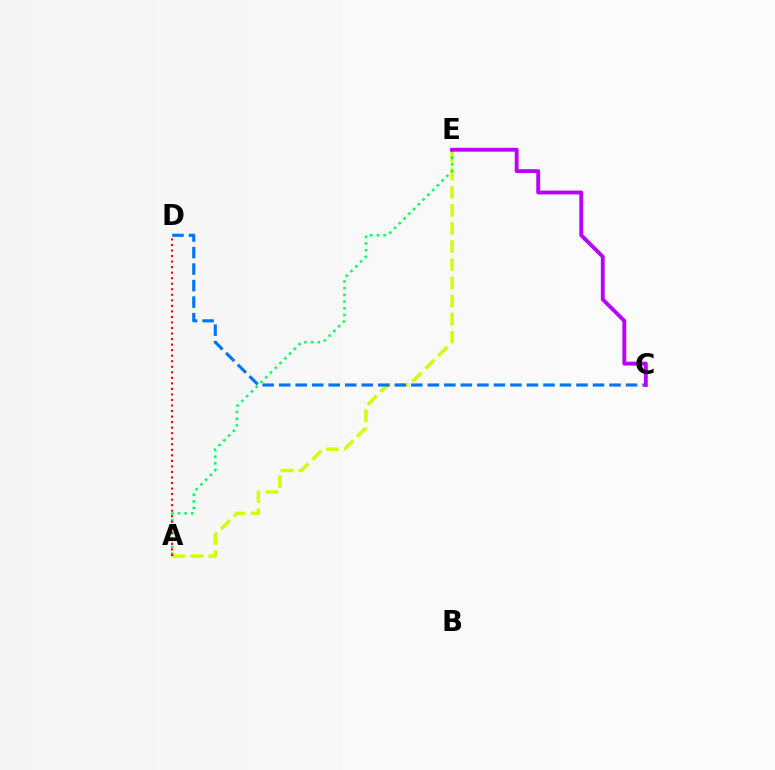{('A', 'E'): [{'color': '#d1ff00', 'line_style': 'dashed', 'thickness': 2.46}, {'color': '#00ff5c', 'line_style': 'dotted', 'thickness': 1.82}], ('C', 'D'): [{'color': '#0074ff', 'line_style': 'dashed', 'thickness': 2.24}], ('A', 'D'): [{'color': '#ff0000', 'line_style': 'dotted', 'thickness': 1.5}], ('C', 'E'): [{'color': '#b900ff', 'line_style': 'solid', 'thickness': 2.78}]}